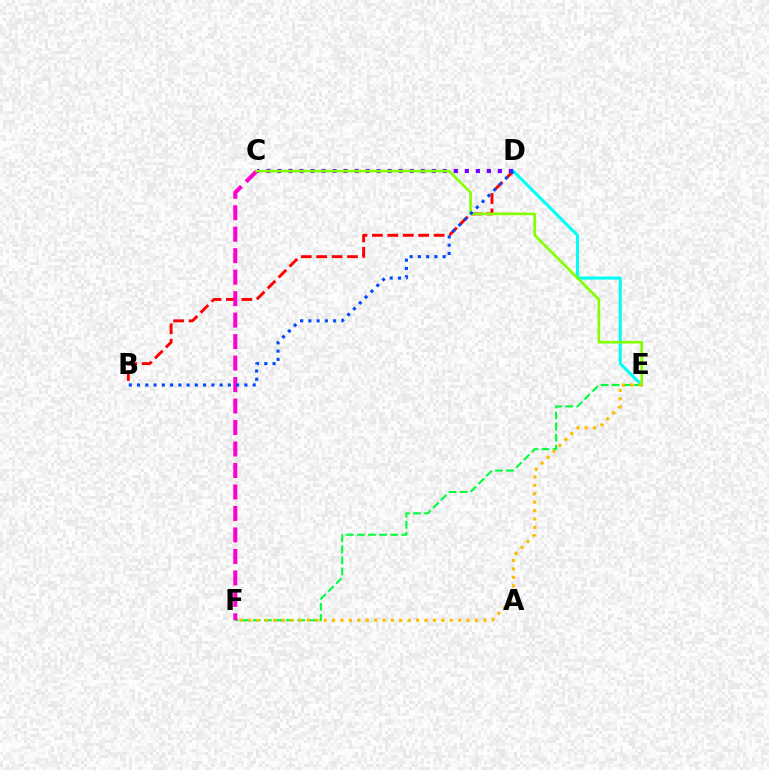{('B', 'D'): [{'color': '#ff0000', 'line_style': 'dashed', 'thickness': 2.1}, {'color': '#004bff', 'line_style': 'dotted', 'thickness': 2.24}], ('D', 'E'): [{'color': '#00fff6', 'line_style': 'solid', 'thickness': 2.18}], ('E', 'F'): [{'color': '#00ff39', 'line_style': 'dashed', 'thickness': 1.5}, {'color': '#ffbd00', 'line_style': 'dotted', 'thickness': 2.28}], ('C', 'F'): [{'color': '#ff00cf', 'line_style': 'dashed', 'thickness': 2.92}], ('C', 'D'): [{'color': '#7200ff', 'line_style': 'dotted', 'thickness': 2.99}], ('C', 'E'): [{'color': '#84ff00', 'line_style': 'solid', 'thickness': 1.91}]}